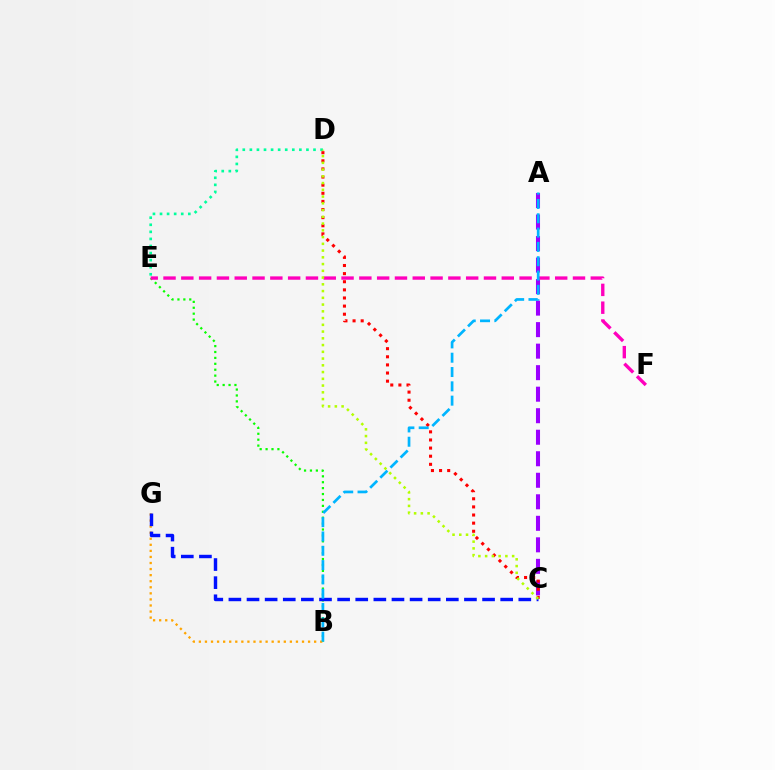{('A', 'C'): [{'color': '#9b00ff', 'line_style': 'dashed', 'thickness': 2.92}], ('C', 'D'): [{'color': '#ff0000', 'line_style': 'dotted', 'thickness': 2.21}, {'color': '#b3ff00', 'line_style': 'dotted', 'thickness': 1.83}], ('B', 'E'): [{'color': '#08ff00', 'line_style': 'dotted', 'thickness': 1.61}], ('B', 'G'): [{'color': '#ffa500', 'line_style': 'dotted', 'thickness': 1.65}], ('C', 'G'): [{'color': '#0010ff', 'line_style': 'dashed', 'thickness': 2.46}], ('D', 'E'): [{'color': '#00ff9d', 'line_style': 'dotted', 'thickness': 1.92}], ('E', 'F'): [{'color': '#ff00bd', 'line_style': 'dashed', 'thickness': 2.42}], ('A', 'B'): [{'color': '#00b5ff', 'line_style': 'dashed', 'thickness': 1.94}]}